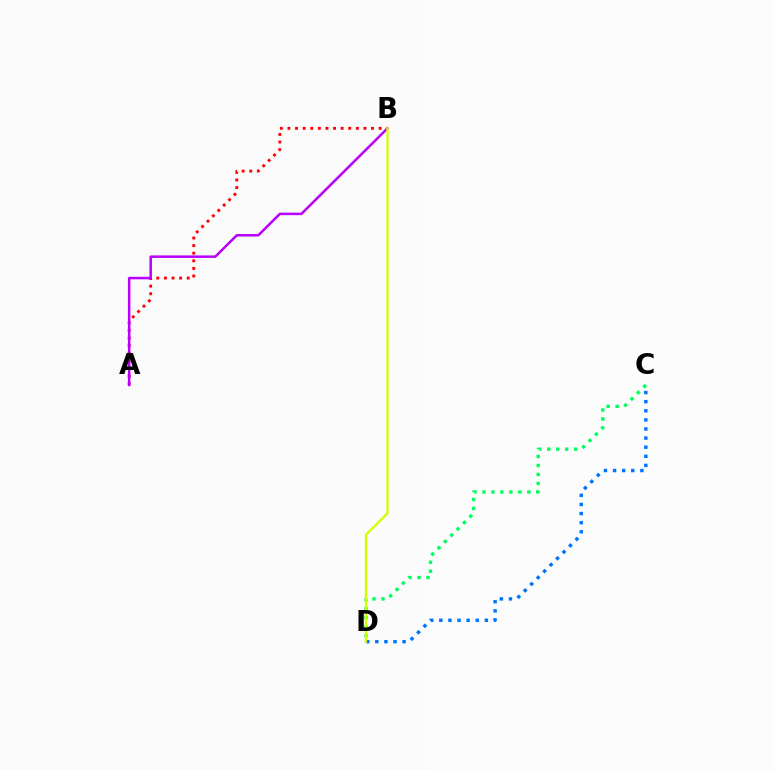{('C', 'D'): [{'color': '#0074ff', 'line_style': 'dotted', 'thickness': 2.47}, {'color': '#00ff5c', 'line_style': 'dotted', 'thickness': 2.43}], ('A', 'B'): [{'color': '#ff0000', 'line_style': 'dotted', 'thickness': 2.06}, {'color': '#b900ff', 'line_style': 'solid', 'thickness': 1.81}], ('B', 'D'): [{'color': '#d1ff00', 'line_style': 'solid', 'thickness': 1.64}]}